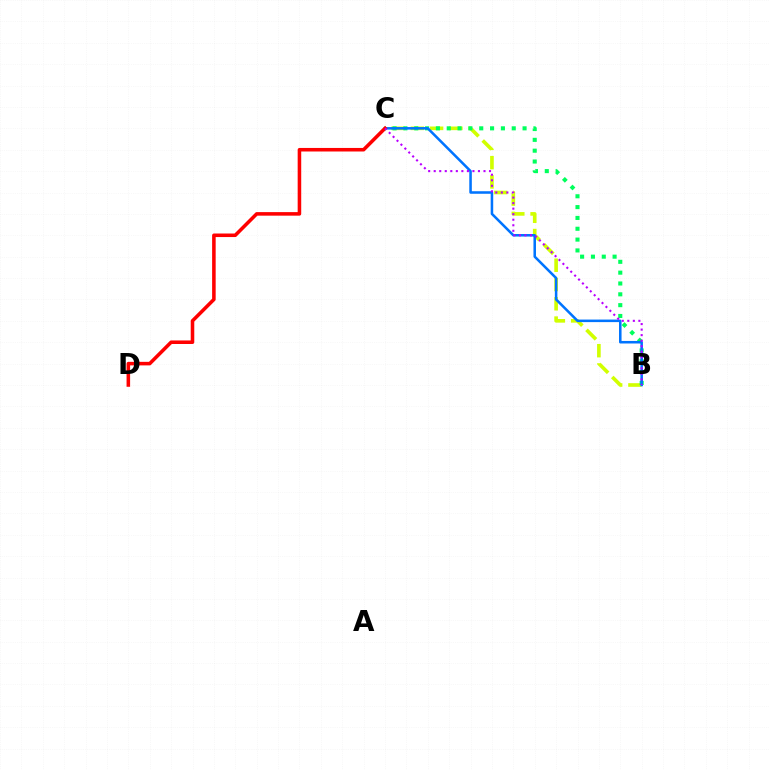{('B', 'C'): [{'color': '#d1ff00', 'line_style': 'dashed', 'thickness': 2.62}, {'color': '#00ff5c', 'line_style': 'dotted', 'thickness': 2.94}, {'color': '#0074ff', 'line_style': 'solid', 'thickness': 1.83}, {'color': '#b900ff', 'line_style': 'dotted', 'thickness': 1.5}], ('C', 'D'): [{'color': '#ff0000', 'line_style': 'solid', 'thickness': 2.56}]}